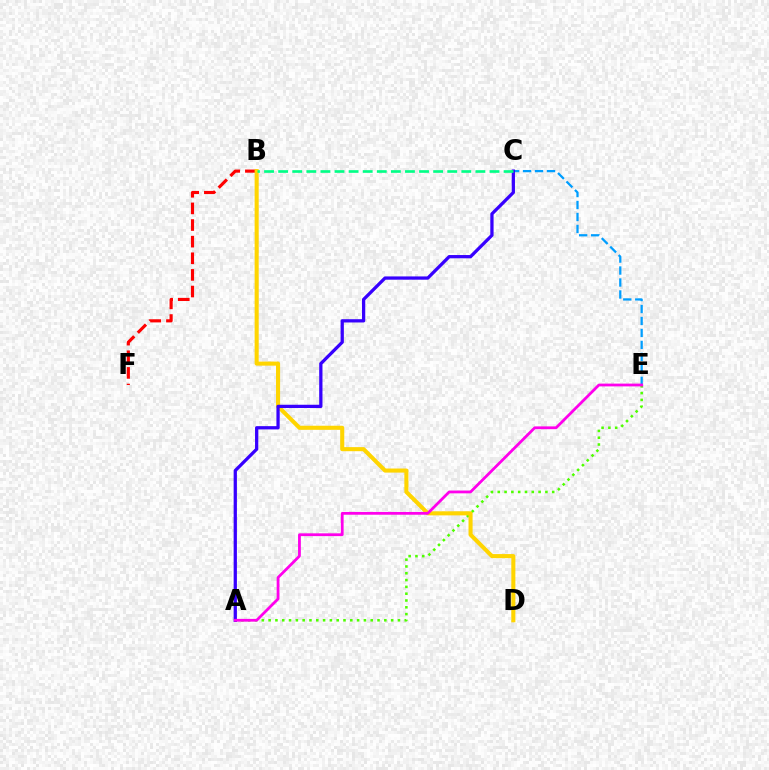{('C', 'E'): [{'color': '#009eff', 'line_style': 'dashed', 'thickness': 1.63}], ('B', 'F'): [{'color': '#ff0000', 'line_style': 'dashed', 'thickness': 2.26}], ('A', 'E'): [{'color': '#4fff00', 'line_style': 'dotted', 'thickness': 1.85}, {'color': '#ff00ed', 'line_style': 'solid', 'thickness': 2.0}], ('B', 'D'): [{'color': '#ffd500', 'line_style': 'solid', 'thickness': 2.93}], ('A', 'C'): [{'color': '#3700ff', 'line_style': 'solid', 'thickness': 2.35}], ('B', 'C'): [{'color': '#00ff86', 'line_style': 'dashed', 'thickness': 1.91}]}